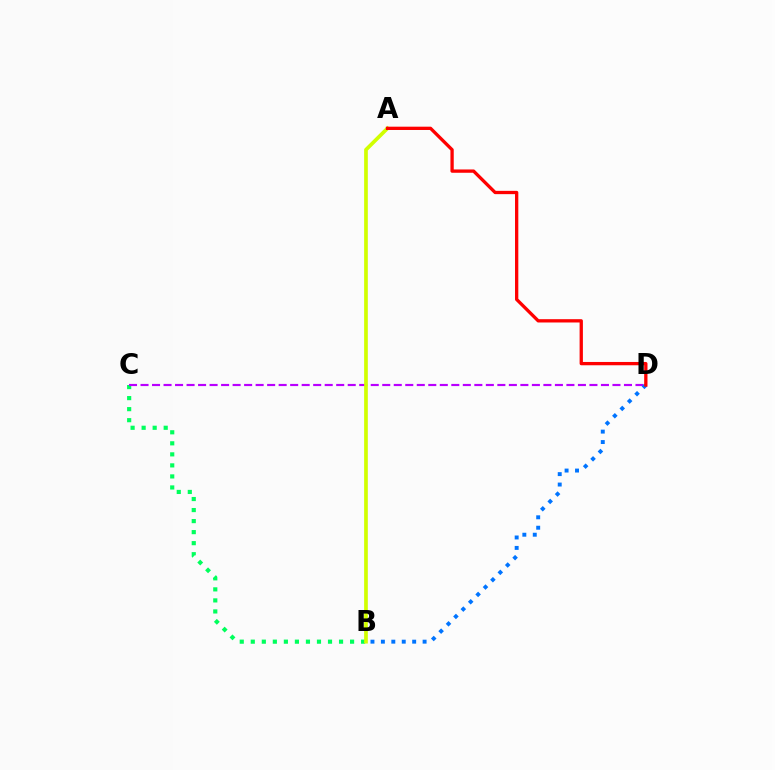{('B', 'C'): [{'color': '#00ff5c', 'line_style': 'dotted', 'thickness': 3.0}], ('C', 'D'): [{'color': '#b900ff', 'line_style': 'dashed', 'thickness': 1.56}], ('B', 'D'): [{'color': '#0074ff', 'line_style': 'dotted', 'thickness': 2.83}], ('A', 'B'): [{'color': '#d1ff00', 'line_style': 'solid', 'thickness': 2.66}], ('A', 'D'): [{'color': '#ff0000', 'line_style': 'solid', 'thickness': 2.38}]}